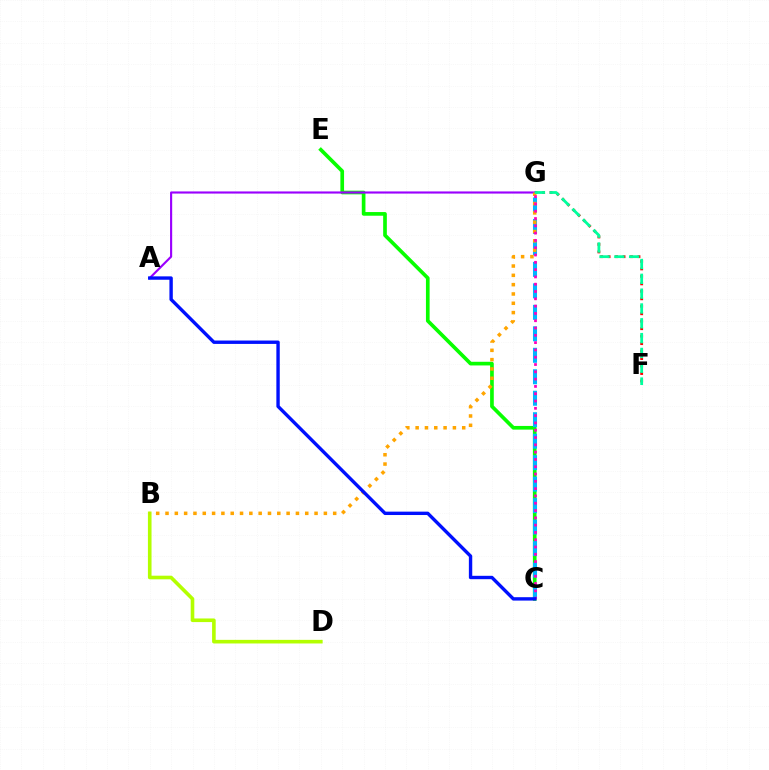{('C', 'E'): [{'color': '#08ff00', 'line_style': 'solid', 'thickness': 2.64}], ('F', 'G'): [{'color': '#ff0000', 'line_style': 'dotted', 'thickness': 2.03}, {'color': '#00ff9d', 'line_style': 'dashed', 'thickness': 2.01}], ('A', 'G'): [{'color': '#9b00ff', 'line_style': 'solid', 'thickness': 1.54}], ('B', 'D'): [{'color': '#b3ff00', 'line_style': 'solid', 'thickness': 2.6}], ('C', 'G'): [{'color': '#00b5ff', 'line_style': 'dashed', 'thickness': 2.92}, {'color': '#ff00bd', 'line_style': 'dotted', 'thickness': 1.98}], ('B', 'G'): [{'color': '#ffa500', 'line_style': 'dotted', 'thickness': 2.53}], ('A', 'C'): [{'color': '#0010ff', 'line_style': 'solid', 'thickness': 2.44}]}